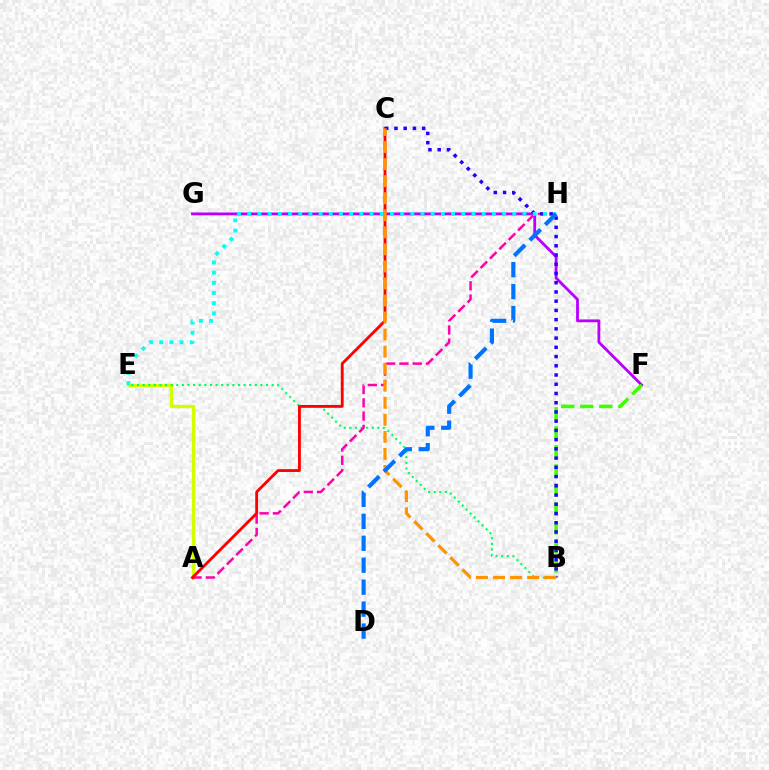{('A', 'E'): [{'color': '#d1ff00', 'line_style': 'solid', 'thickness': 2.37}], ('B', 'E'): [{'color': '#00ff5c', 'line_style': 'dotted', 'thickness': 1.52}], ('A', 'H'): [{'color': '#ff00ac', 'line_style': 'dashed', 'thickness': 1.8}], ('F', 'G'): [{'color': '#b900ff', 'line_style': 'solid', 'thickness': 2.03}], ('A', 'C'): [{'color': '#ff0000', 'line_style': 'solid', 'thickness': 2.05}], ('B', 'F'): [{'color': '#3dff00', 'line_style': 'dashed', 'thickness': 2.59}], ('B', 'C'): [{'color': '#2500ff', 'line_style': 'dotted', 'thickness': 2.51}, {'color': '#ff9400', 'line_style': 'dashed', 'thickness': 2.32}], ('E', 'H'): [{'color': '#00fff6', 'line_style': 'dotted', 'thickness': 2.77}], ('D', 'H'): [{'color': '#0074ff', 'line_style': 'dashed', 'thickness': 2.98}]}